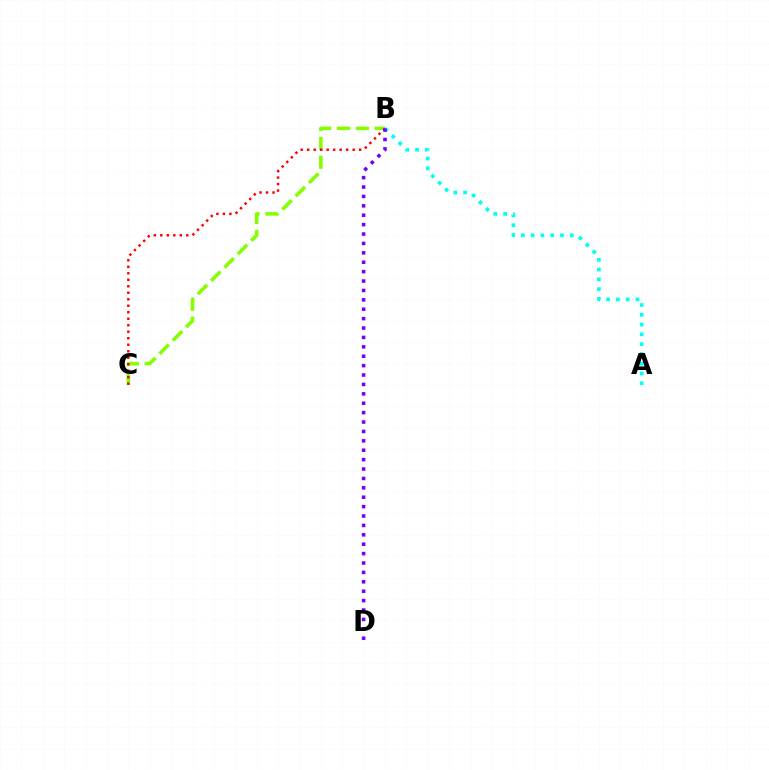{('B', 'C'): [{'color': '#84ff00', 'line_style': 'dashed', 'thickness': 2.56}, {'color': '#ff0000', 'line_style': 'dotted', 'thickness': 1.76}], ('A', 'B'): [{'color': '#00fff6', 'line_style': 'dotted', 'thickness': 2.66}], ('B', 'D'): [{'color': '#7200ff', 'line_style': 'dotted', 'thickness': 2.55}]}